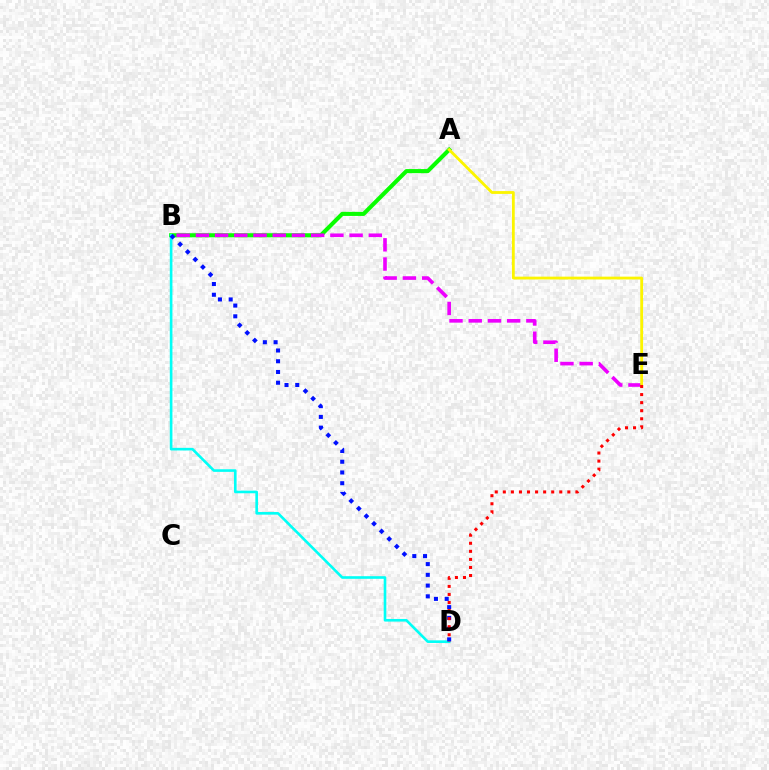{('A', 'B'): [{'color': '#08ff00', 'line_style': 'solid', 'thickness': 2.95}], ('B', 'D'): [{'color': '#00fff6', 'line_style': 'solid', 'thickness': 1.89}, {'color': '#0010ff', 'line_style': 'dotted', 'thickness': 2.92}], ('B', 'E'): [{'color': '#ee00ff', 'line_style': 'dashed', 'thickness': 2.61}], ('A', 'E'): [{'color': '#fcf500', 'line_style': 'solid', 'thickness': 2.03}], ('D', 'E'): [{'color': '#ff0000', 'line_style': 'dotted', 'thickness': 2.19}]}